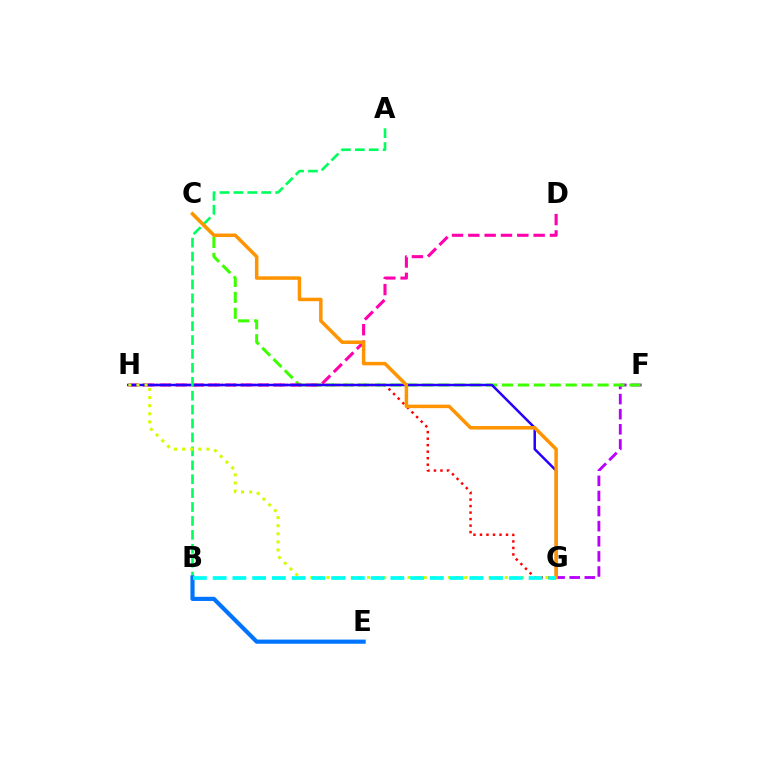{('G', 'H'): [{'color': '#ff0000', 'line_style': 'dotted', 'thickness': 1.77}, {'color': '#2500ff', 'line_style': 'solid', 'thickness': 1.8}, {'color': '#d1ff00', 'line_style': 'dotted', 'thickness': 2.2}], ('F', 'G'): [{'color': '#b900ff', 'line_style': 'dashed', 'thickness': 2.05}], ('C', 'F'): [{'color': '#3dff00', 'line_style': 'dashed', 'thickness': 2.17}], ('D', 'H'): [{'color': '#ff00ac', 'line_style': 'dashed', 'thickness': 2.22}], ('A', 'B'): [{'color': '#00ff5c', 'line_style': 'dashed', 'thickness': 1.89}], ('C', 'G'): [{'color': '#ff9400', 'line_style': 'solid', 'thickness': 2.52}], ('B', 'E'): [{'color': '#0074ff', 'line_style': 'solid', 'thickness': 3.0}], ('B', 'G'): [{'color': '#00fff6', 'line_style': 'dashed', 'thickness': 2.68}]}